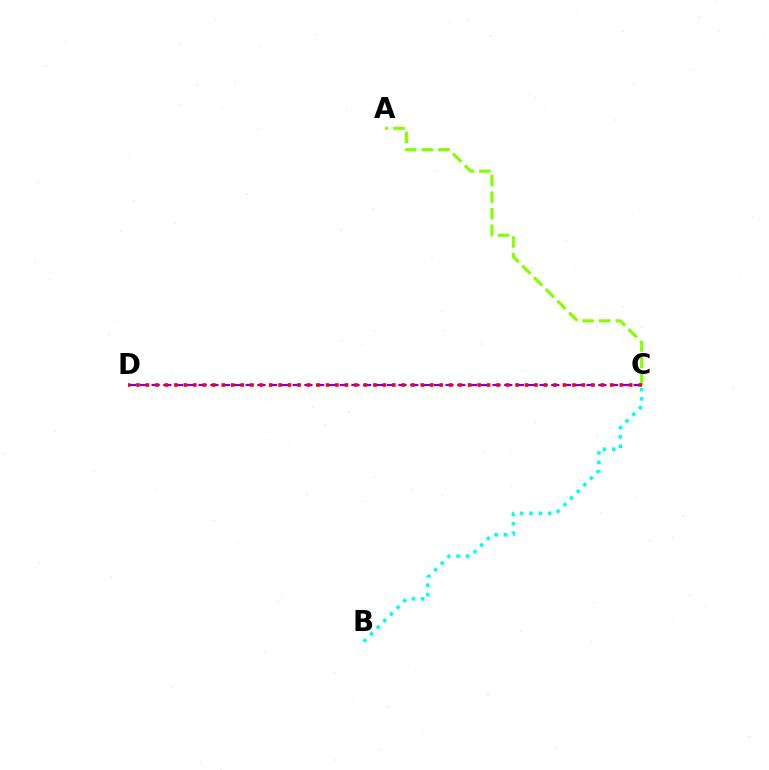{('B', 'C'): [{'color': '#00fff6', 'line_style': 'dotted', 'thickness': 2.55}], ('A', 'C'): [{'color': '#84ff00', 'line_style': 'dashed', 'thickness': 2.25}], ('C', 'D'): [{'color': '#7200ff', 'line_style': 'dashed', 'thickness': 1.6}, {'color': '#ff0000', 'line_style': 'dotted', 'thickness': 2.57}]}